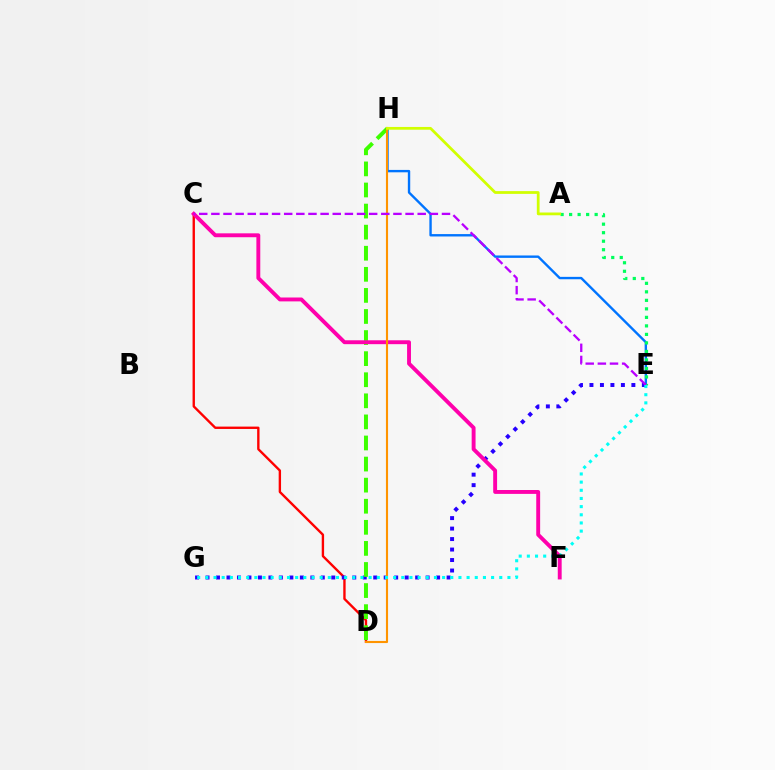{('E', 'H'): [{'color': '#0074ff', 'line_style': 'solid', 'thickness': 1.72}], ('C', 'D'): [{'color': '#ff0000', 'line_style': 'solid', 'thickness': 1.71}], ('A', 'E'): [{'color': '#00ff5c', 'line_style': 'dotted', 'thickness': 2.31}], ('E', 'G'): [{'color': '#2500ff', 'line_style': 'dotted', 'thickness': 2.85}, {'color': '#00fff6', 'line_style': 'dotted', 'thickness': 2.22}], ('D', 'H'): [{'color': '#3dff00', 'line_style': 'dashed', 'thickness': 2.86}, {'color': '#ff9400', 'line_style': 'solid', 'thickness': 1.52}], ('C', 'F'): [{'color': '#ff00ac', 'line_style': 'solid', 'thickness': 2.8}], ('C', 'E'): [{'color': '#b900ff', 'line_style': 'dashed', 'thickness': 1.65}], ('A', 'H'): [{'color': '#d1ff00', 'line_style': 'solid', 'thickness': 1.99}]}